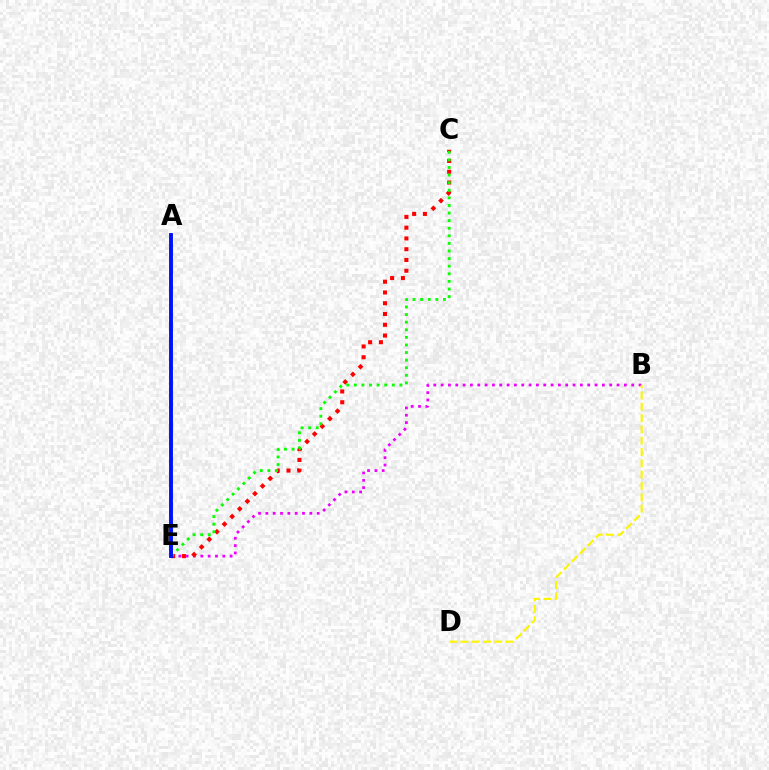{('A', 'E'): [{'color': '#00fff6', 'line_style': 'dotted', 'thickness': 1.95}, {'color': '#0010ff', 'line_style': 'solid', 'thickness': 2.79}], ('B', 'E'): [{'color': '#ee00ff', 'line_style': 'dotted', 'thickness': 1.99}], ('C', 'E'): [{'color': '#ff0000', 'line_style': 'dotted', 'thickness': 2.93}, {'color': '#08ff00', 'line_style': 'dotted', 'thickness': 2.06}], ('B', 'D'): [{'color': '#fcf500', 'line_style': 'dashed', 'thickness': 1.54}]}